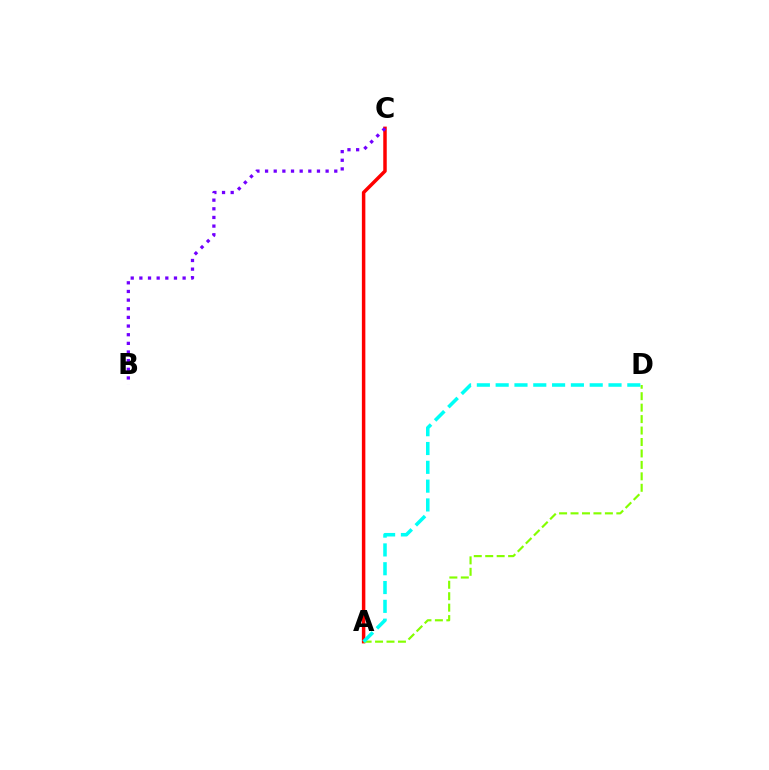{('A', 'C'): [{'color': '#ff0000', 'line_style': 'solid', 'thickness': 2.51}], ('A', 'D'): [{'color': '#84ff00', 'line_style': 'dashed', 'thickness': 1.56}, {'color': '#00fff6', 'line_style': 'dashed', 'thickness': 2.56}], ('B', 'C'): [{'color': '#7200ff', 'line_style': 'dotted', 'thickness': 2.35}]}